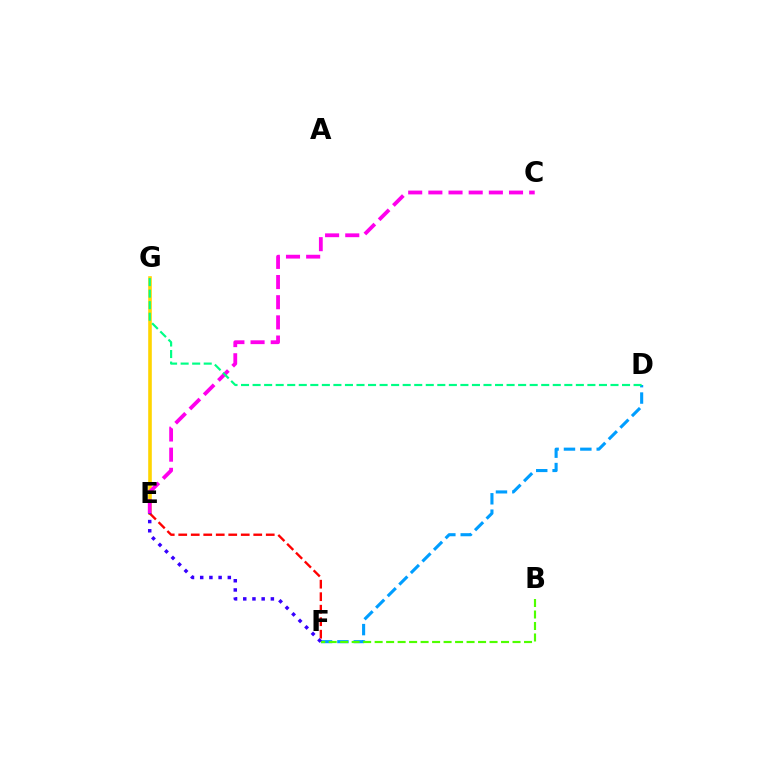{('D', 'F'): [{'color': '#009eff', 'line_style': 'dashed', 'thickness': 2.22}], ('E', 'G'): [{'color': '#ffd500', 'line_style': 'solid', 'thickness': 2.59}], ('E', 'F'): [{'color': '#ff0000', 'line_style': 'dashed', 'thickness': 1.7}, {'color': '#3700ff', 'line_style': 'dotted', 'thickness': 2.5}], ('B', 'F'): [{'color': '#4fff00', 'line_style': 'dashed', 'thickness': 1.56}], ('C', 'E'): [{'color': '#ff00ed', 'line_style': 'dashed', 'thickness': 2.74}], ('D', 'G'): [{'color': '#00ff86', 'line_style': 'dashed', 'thickness': 1.57}]}